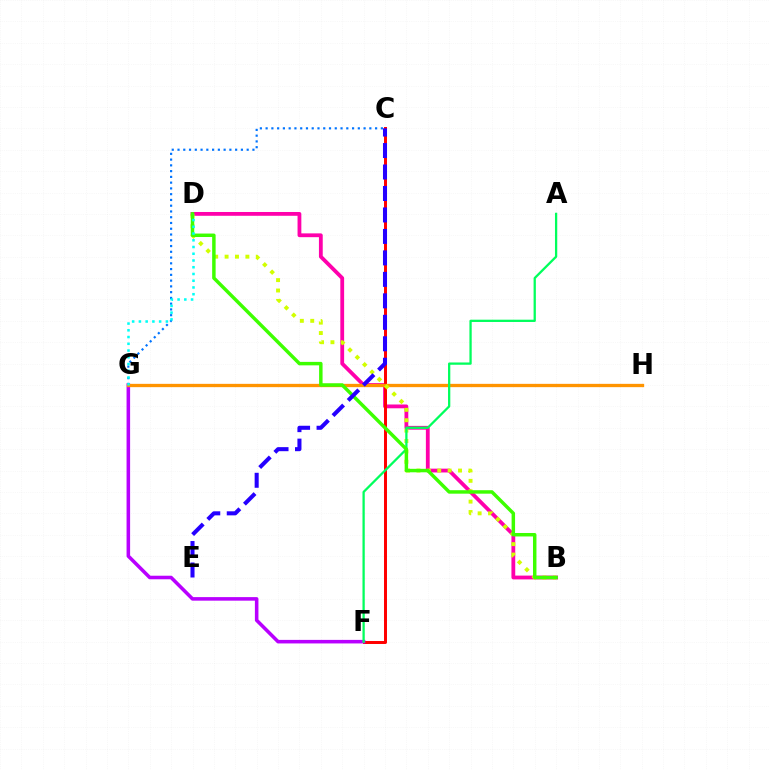{('B', 'D'): [{'color': '#ff00ac', 'line_style': 'solid', 'thickness': 2.74}, {'color': '#d1ff00', 'line_style': 'dotted', 'thickness': 2.82}, {'color': '#3dff00', 'line_style': 'solid', 'thickness': 2.49}], ('C', 'G'): [{'color': '#0074ff', 'line_style': 'dotted', 'thickness': 1.57}], ('C', 'F'): [{'color': '#ff0000', 'line_style': 'solid', 'thickness': 2.14}], ('F', 'G'): [{'color': '#b900ff', 'line_style': 'solid', 'thickness': 2.56}], ('G', 'H'): [{'color': '#ff9400', 'line_style': 'solid', 'thickness': 2.38}], ('A', 'F'): [{'color': '#00ff5c', 'line_style': 'solid', 'thickness': 1.64}], ('D', 'G'): [{'color': '#00fff6', 'line_style': 'dotted', 'thickness': 1.83}], ('C', 'E'): [{'color': '#2500ff', 'line_style': 'dashed', 'thickness': 2.92}]}